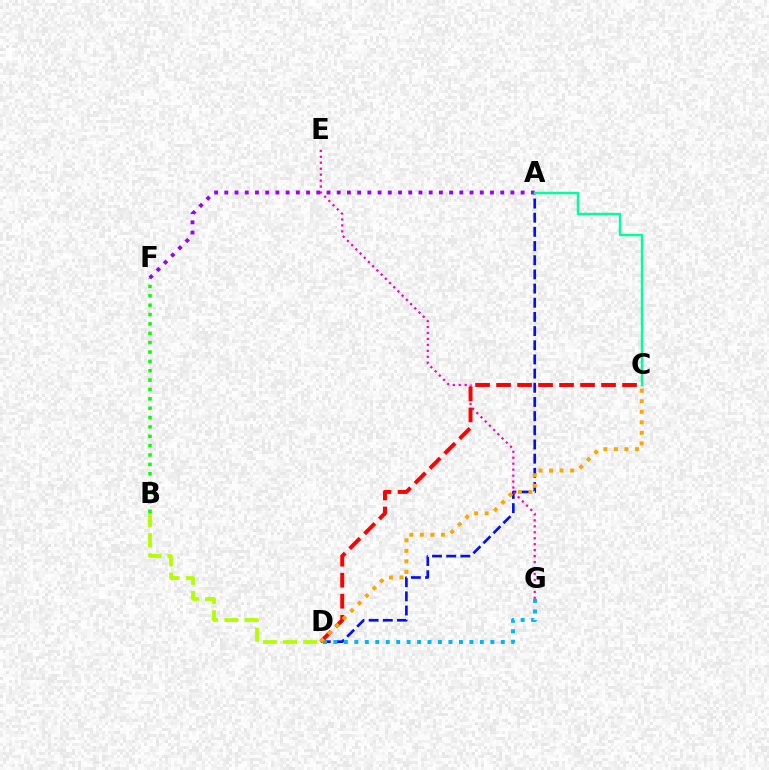{('A', 'D'): [{'color': '#0010ff', 'line_style': 'dashed', 'thickness': 1.93}], ('D', 'G'): [{'color': '#00b5ff', 'line_style': 'dotted', 'thickness': 2.84}], ('B', 'F'): [{'color': '#08ff00', 'line_style': 'dotted', 'thickness': 2.54}], ('A', 'F'): [{'color': '#9b00ff', 'line_style': 'dotted', 'thickness': 2.78}], ('E', 'G'): [{'color': '#ff00bd', 'line_style': 'dotted', 'thickness': 1.62}], ('A', 'C'): [{'color': '#00ff9d', 'line_style': 'solid', 'thickness': 1.77}], ('C', 'D'): [{'color': '#ff0000', 'line_style': 'dashed', 'thickness': 2.85}, {'color': '#ffa500', 'line_style': 'dotted', 'thickness': 2.86}], ('B', 'D'): [{'color': '#b3ff00', 'line_style': 'dashed', 'thickness': 2.74}]}